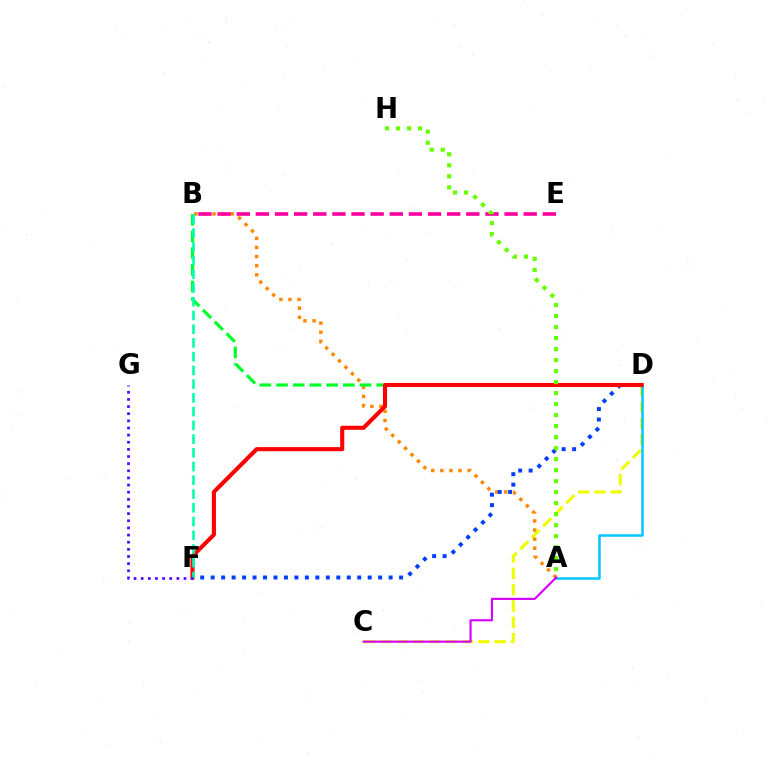{('C', 'D'): [{'color': '#eeff00', 'line_style': 'dashed', 'thickness': 2.22}], ('A', 'B'): [{'color': '#ff8800', 'line_style': 'dotted', 'thickness': 2.47}], ('B', 'D'): [{'color': '#00ff27', 'line_style': 'dashed', 'thickness': 2.27}], ('A', 'D'): [{'color': '#00c7ff', 'line_style': 'solid', 'thickness': 1.81}], ('D', 'F'): [{'color': '#003fff', 'line_style': 'dotted', 'thickness': 2.84}, {'color': '#ff0000', 'line_style': 'solid', 'thickness': 2.94}], ('B', 'E'): [{'color': '#ff00a0', 'line_style': 'dashed', 'thickness': 2.6}], ('A', 'C'): [{'color': '#d600ff', 'line_style': 'solid', 'thickness': 1.55}], ('B', 'F'): [{'color': '#00ffaf', 'line_style': 'dashed', 'thickness': 1.87}], ('A', 'H'): [{'color': '#66ff00', 'line_style': 'dotted', 'thickness': 2.99}], ('F', 'G'): [{'color': '#4f00ff', 'line_style': 'dotted', 'thickness': 1.94}]}